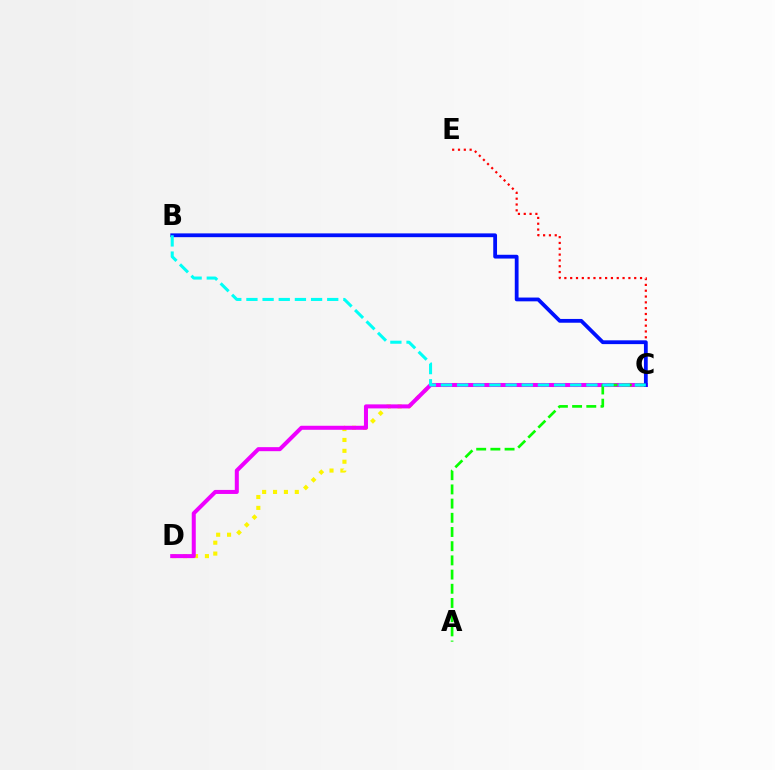{('C', 'D'): [{'color': '#fcf500', 'line_style': 'dotted', 'thickness': 2.96}, {'color': '#ee00ff', 'line_style': 'solid', 'thickness': 2.9}], ('C', 'E'): [{'color': '#ff0000', 'line_style': 'dotted', 'thickness': 1.58}], ('A', 'C'): [{'color': '#08ff00', 'line_style': 'dashed', 'thickness': 1.93}], ('B', 'C'): [{'color': '#0010ff', 'line_style': 'solid', 'thickness': 2.73}, {'color': '#00fff6', 'line_style': 'dashed', 'thickness': 2.2}]}